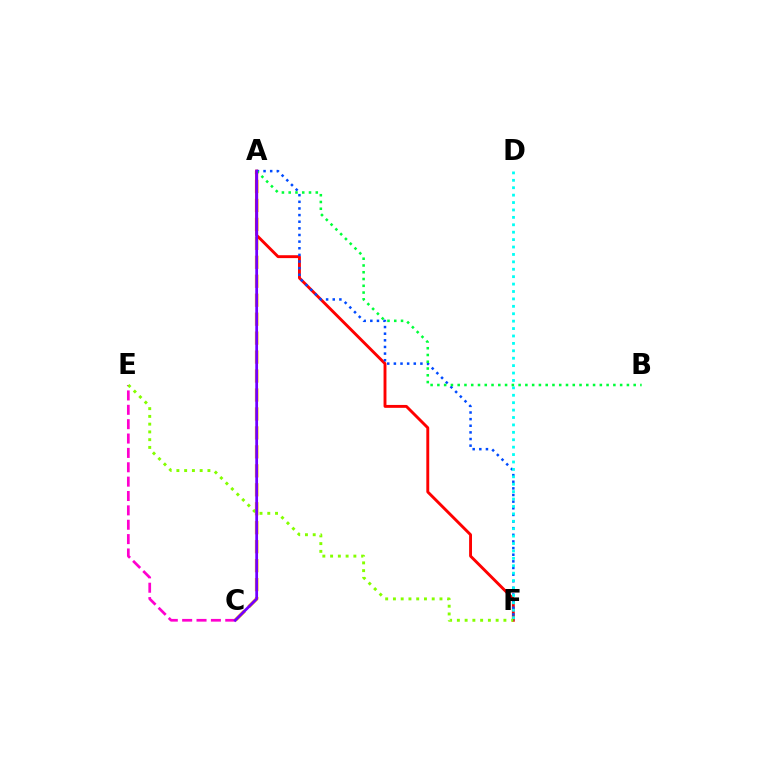{('C', 'E'): [{'color': '#ff00cf', 'line_style': 'dashed', 'thickness': 1.95}], ('A', 'C'): [{'color': '#ffbd00', 'line_style': 'dashed', 'thickness': 2.58}, {'color': '#7200ff', 'line_style': 'solid', 'thickness': 1.99}], ('A', 'F'): [{'color': '#ff0000', 'line_style': 'solid', 'thickness': 2.08}, {'color': '#004bff', 'line_style': 'dotted', 'thickness': 1.8}], ('D', 'F'): [{'color': '#00fff6', 'line_style': 'dotted', 'thickness': 2.01}], ('A', 'B'): [{'color': '#00ff39', 'line_style': 'dotted', 'thickness': 1.84}], ('E', 'F'): [{'color': '#84ff00', 'line_style': 'dotted', 'thickness': 2.11}]}